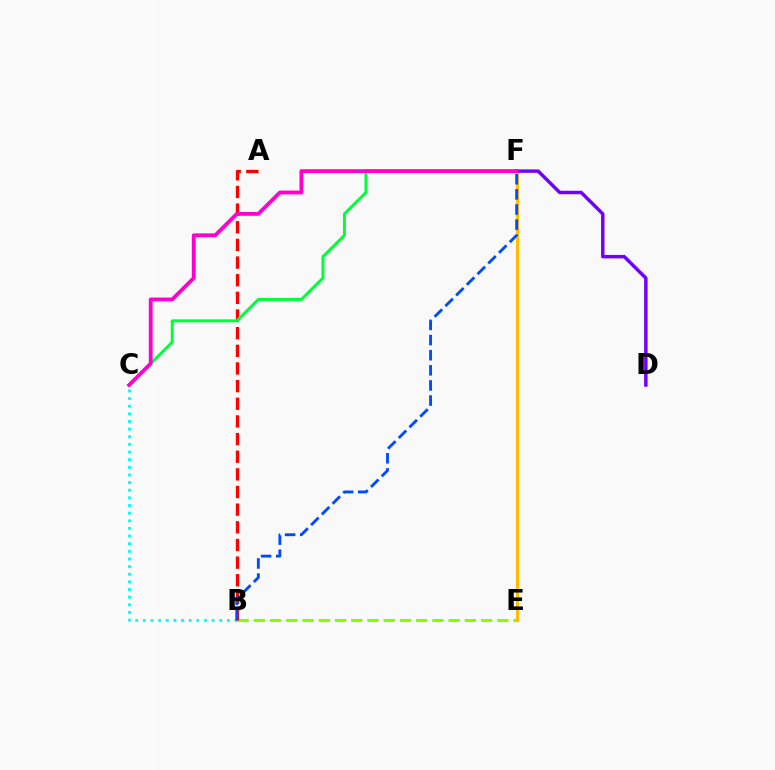{('B', 'E'): [{'color': '#84ff00', 'line_style': 'dashed', 'thickness': 2.2}], ('B', 'C'): [{'color': '#00fff6', 'line_style': 'dotted', 'thickness': 2.08}], ('A', 'B'): [{'color': '#ff0000', 'line_style': 'dashed', 'thickness': 2.4}], ('E', 'F'): [{'color': '#ffbd00', 'line_style': 'solid', 'thickness': 2.23}], ('B', 'F'): [{'color': '#004bff', 'line_style': 'dashed', 'thickness': 2.05}], ('C', 'F'): [{'color': '#00ff39', 'line_style': 'solid', 'thickness': 2.14}, {'color': '#ff00cf', 'line_style': 'solid', 'thickness': 2.75}], ('D', 'F'): [{'color': '#7200ff', 'line_style': 'solid', 'thickness': 2.49}]}